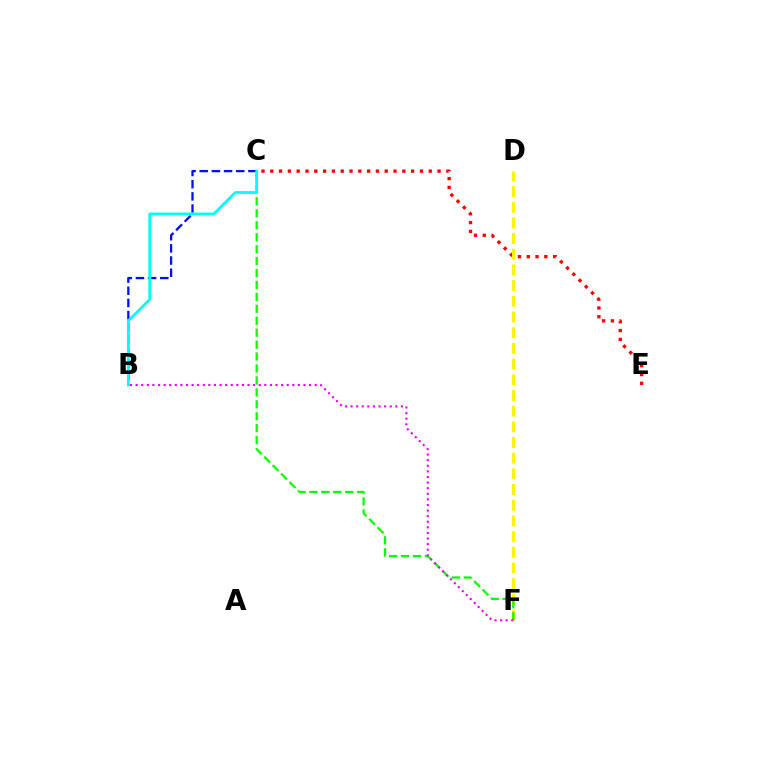{('C', 'E'): [{'color': '#ff0000', 'line_style': 'dotted', 'thickness': 2.39}], ('D', 'F'): [{'color': '#fcf500', 'line_style': 'dashed', 'thickness': 2.13}], ('B', 'C'): [{'color': '#0010ff', 'line_style': 'dashed', 'thickness': 1.65}, {'color': '#00fff6', 'line_style': 'solid', 'thickness': 2.0}], ('C', 'F'): [{'color': '#08ff00', 'line_style': 'dashed', 'thickness': 1.62}], ('B', 'F'): [{'color': '#ee00ff', 'line_style': 'dotted', 'thickness': 1.52}]}